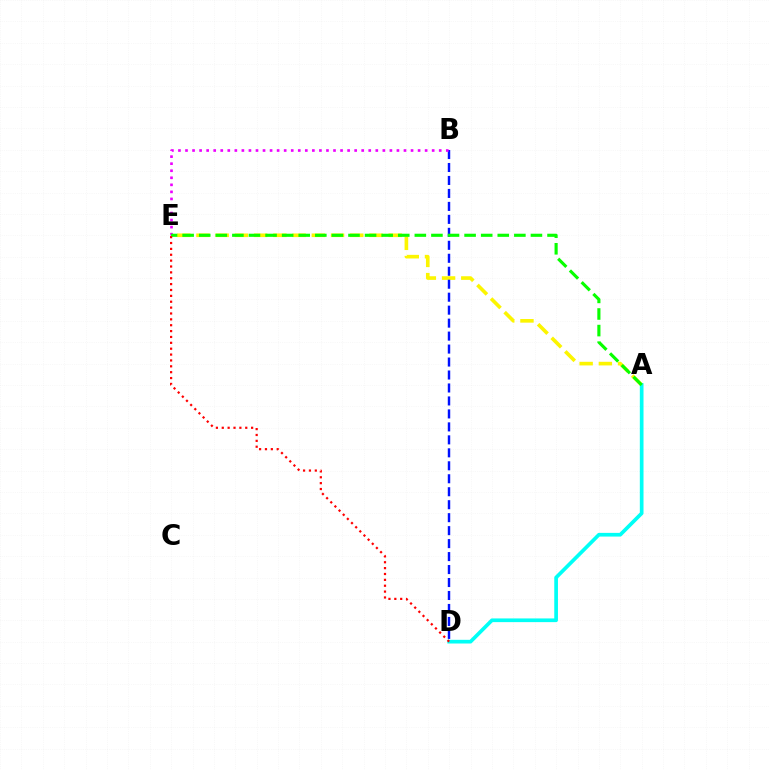{('A', 'E'): [{'color': '#fcf500', 'line_style': 'dashed', 'thickness': 2.61}, {'color': '#08ff00', 'line_style': 'dashed', 'thickness': 2.25}], ('B', 'D'): [{'color': '#0010ff', 'line_style': 'dashed', 'thickness': 1.76}], ('A', 'D'): [{'color': '#00fff6', 'line_style': 'solid', 'thickness': 2.66}], ('B', 'E'): [{'color': '#ee00ff', 'line_style': 'dotted', 'thickness': 1.91}], ('D', 'E'): [{'color': '#ff0000', 'line_style': 'dotted', 'thickness': 1.6}]}